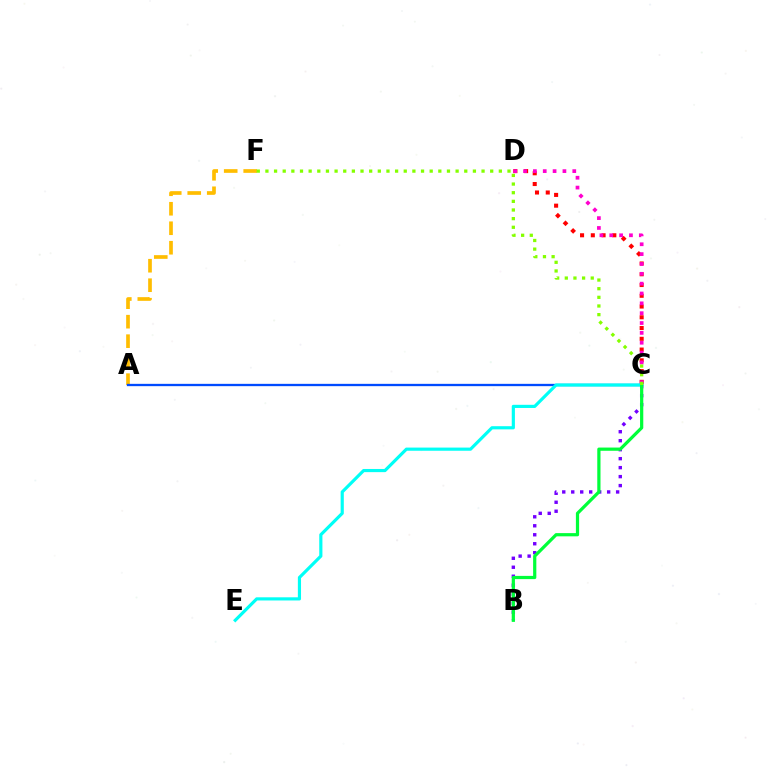{('A', 'F'): [{'color': '#ffbd00', 'line_style': 'dashed', 'thickness': 2.65}], ('C', 'D'): [{'color': '#ff0000', 'line_style': 'dotted', 'thickness': 2.92}, {'color': '#ff00cf', 'line_style': 'dotted', 'thickness': 2.68}], ('B', 'C'): [{'color': '#7200ff', 'line_style': 'dotted', 'thickness': 2.44}, {'color': '#00ff39', 'line_style': 'solid', 'thickness': 2.32}], ('A', 'C'): [{'color': '#004bff', 'line_style': 'solid', 'thickness': 1.67}], ('C', 'E'): [{'color': '#00fff6', 'line_style': 'solid', 'thickness': 2.28}], ('C', 'F'): [{'color': '#84ff00', 'line_style': 'dotted', 'thickness': 2.35}]}